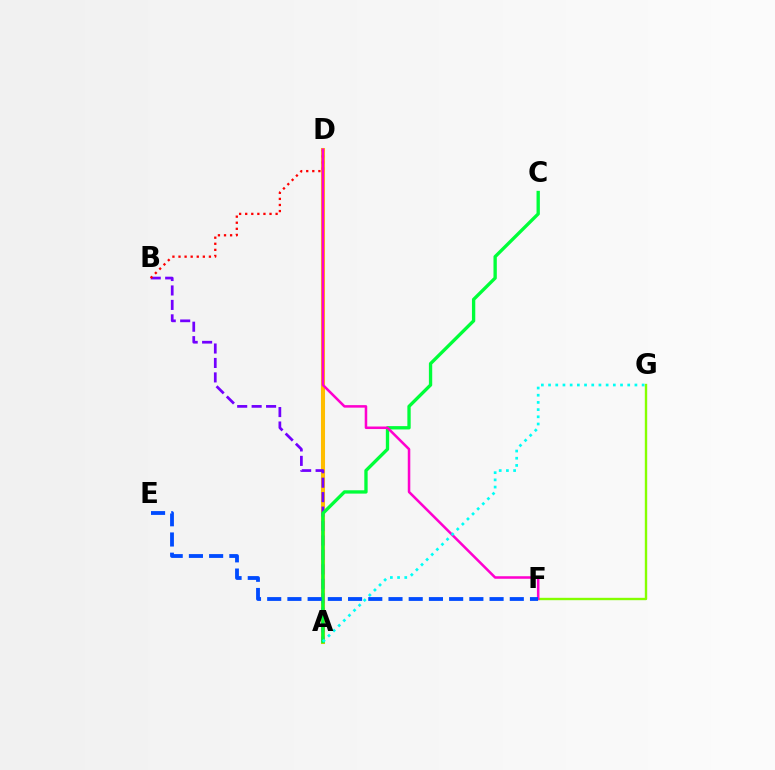{('A', 'D'): [{'color': '#ffbd00', 'line_style': 'solid', 'thickness': 2.93}], ('A', 'B'): [{'color': '#7200ff', 'line_style': 'dashed', 'thickness': 1.96}], ('A', 'C'): [{'color': '#00ff39', 'line_style': 'solid', 'thickness': 2.4}], ('F', 'G'): [{'color': '#84ff00', 'line_style': 'solid', 'thickness': 1.72}], ('B', 'D'): [{'color': '#ff0000', 'line_style': 'dotted', 'thickness': 1.65}], ('D', 'F'): [{'color': '#ff00cf', 'line_style': 'solid', 'thickness': 1.82}], ('E', 'F'): [{'color': '#004bff', 'line_style': 'dashed', 'thickness': 2.75}], ('A', 'G'): [{'color': '#00fff6', 'line_style': 'dotted', 'thickness': 1.96}]}